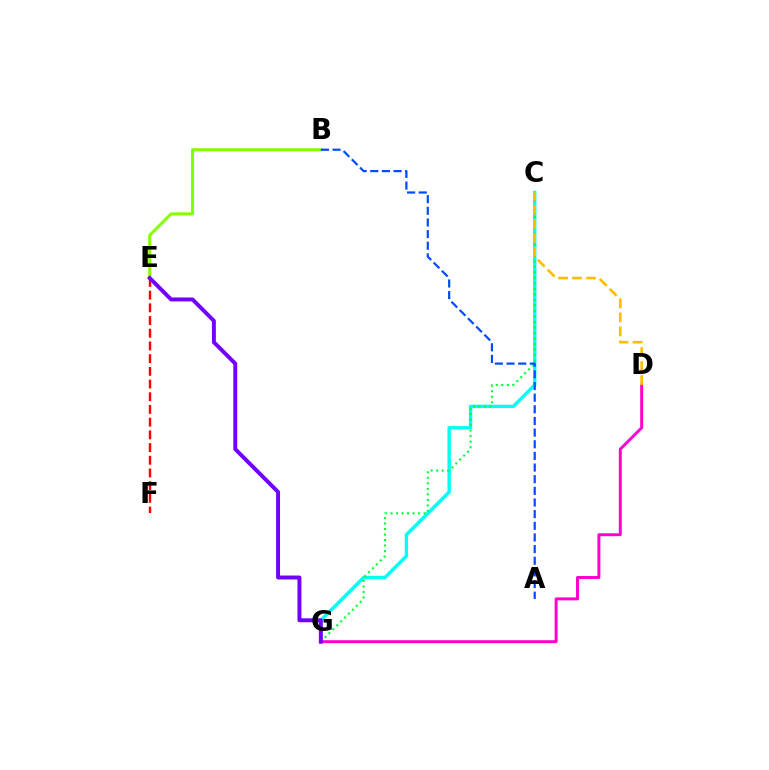{('C', 'G'): [{'color': '#00fff6', 'line_style': 'solid', 'thickness': 2.43}, {'color': '#00ff39', 'line_style': 'dotted', 'thickness': 1.5}], ('B', 'E'): [{'color': '#84ff00', 'line_style': 'solid', 'thickness': 2.18}], ('D', 'G'): [{'color': '#ff00cf', 'line_style': 'solid', 'thickness': 2.12}], ('E', 'F'): [{'color': '#ff0000', 'line_style': 'dashed', 'thickness': 1.73}], ('E', 'G'): [{'color': '#7200ff', 'line_style': 'solid', 'thickness': 2.83}], ('A', 'B'): [{'color': '#004bff', 'line_style': 'dashed', 'thickness': 1.58}], ('C', 'D'): [{'color': '#ffbd00', 'line_style': 'dashed', 'thickness': 1.9}]}